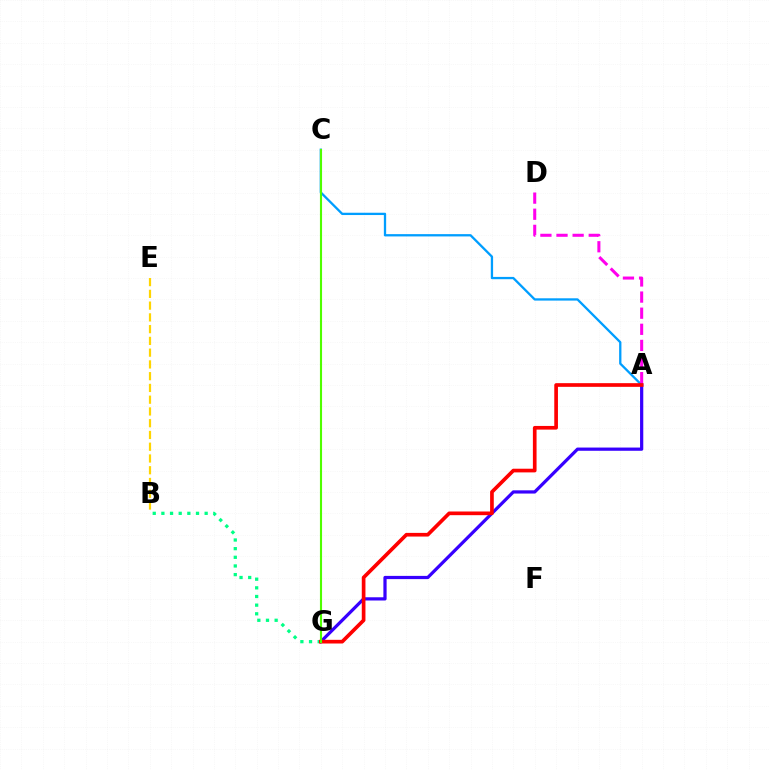{('A', 'C'): [{'color': '#009eff', 'line_style': 'solid', 'thickness': 1.65}], ('A', 'G'): [{'color': '#3700ff', 'line_style': 'solid', 'thickness': 2.32}, {'color': '#ff0000', 'line_style': 'solid', 'thickness': 2.65}], ('B', 'G'): [{'color': '#00ff86', 'line_style': 'dotted', 'thickness': 2.35}], ('B', 'E'): [{'color': '#ffd500', 'line_style': 'dashed', 'thickness': 1.6}], ('A', 'D'): [{'color': '#ff00ed', 'line_style': 'dashed', 'thickness': 2.19}], ('C', 'G'): [{'color': '#4fff00', 'line_style': 'solid', 'thickness': 1.53}]}